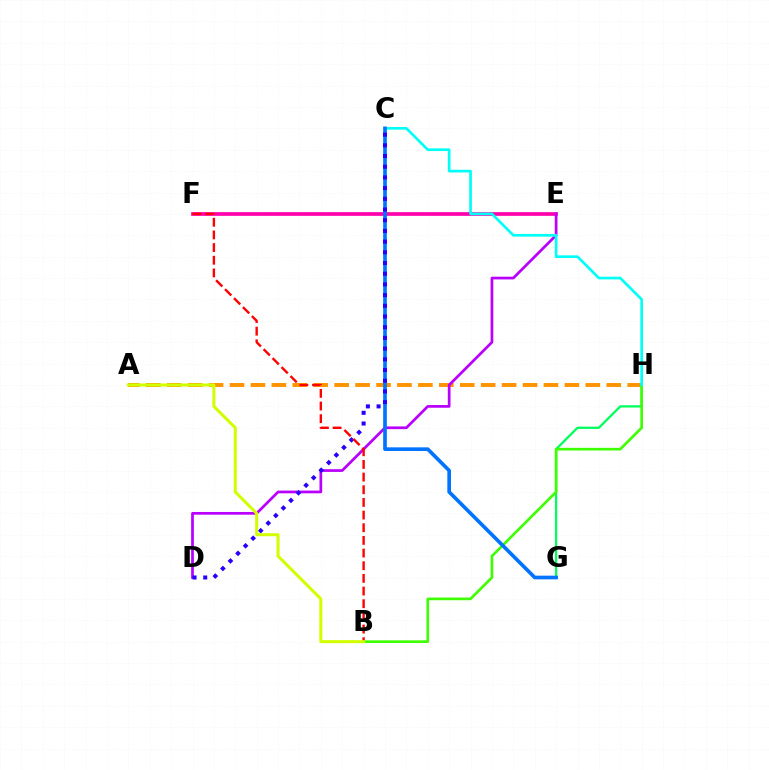{('A', 'H'): [{'color': '#ff9400', 'line_style': 'dashed', 'thickness': 2.84}], ('E', 'F'): [{'color': '#ff00ac', 'line_style': 'solid', 'thickness': 2.66}], ('G', 'H'): [{'color': '#00ff5c', 'line_style': 'solid', 'thickness': 1.64}], ('B', 'H'): [{'color': '#3dff00', 'line_style': 'solid', 'thickness': 1.91}], ('D', 'E'): [{'color': '#b900ff', 'line_style': 'solid', 'thickness': 1.96}], ('C', 'H'): [{'color': '#00fff6', 'line_style': 'solid', 'thickness': 1.93}], ('C', 'G'): [{'color': '#0074ff', 'line_style': 'solid', 'thickness': 2.64}], ('C', 'D'): [{'color': '#2500ff', 'line_style': 'dotted', 'thickness': 2.91}], ('B', 'F'): [{'color': '#ff0000', 'line_style': 'dashed', 'thickness': 1.72}], ('A', 'B'): [{'color': '#d1ff00', 'line_style': 'solid', 'thickness': 2.18}]}